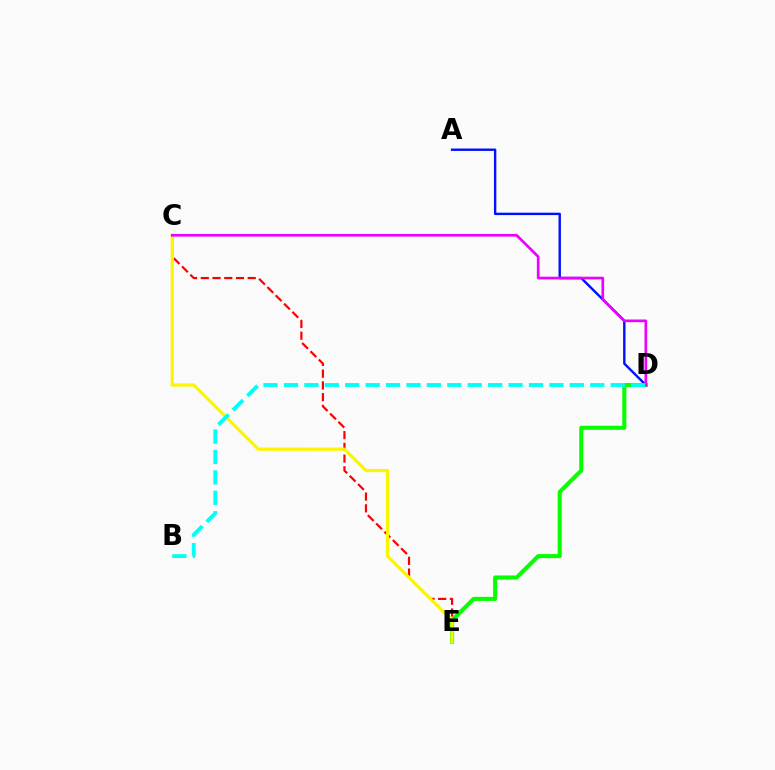{('D', 'E'): [{'color': '#08ff00', 'line_style': 'solid', 'thickness': 2.94}], ('C', 'E'): [{'color': '#ff0000', 'line_style': 'dashed', 'thickness': 1.59}, {'color': '#fcf500', 'line_style': 'solid', 'thickness': 2.3}], ('A', 'D'): [{'color': '#0010ff', 'line_style': 'solid', 'thickness': 1.72}], ('C', 'D'): [{'color': '#ee00ff', 'line_style': 'solid', 'thickness': 1.92}], ('B', 'D'): [{'color': '#00fff6', 'line_style': 'dashed', 'thickness': 2.77}]}